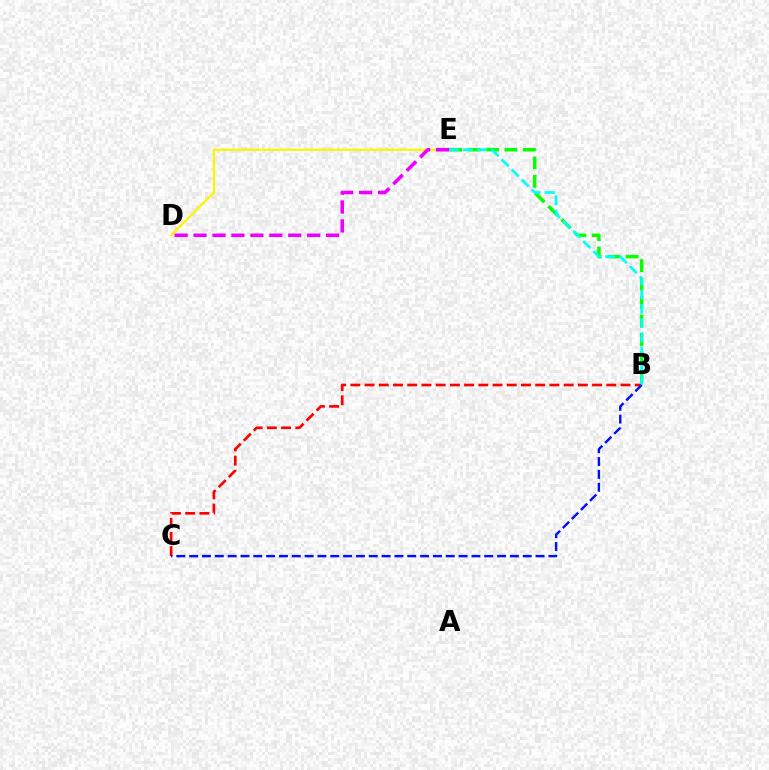{('B', 'E'): [{'color': '#08ff00', 'line_style': 'dashed', 'thickness': 2.51}, {'color': '#00fff6', 'line_style': 'dashed', 'thickness': 1.93}], ('D', 'E'): [{'color': '#fcf500', 'line_style': 'solid', 'thickness': 1.62}, {'color': '#ee00ff', 'line_style': 'dashed', 'thickness': 2.57}], ('B', 'C'): [{'color': '#ff0000', 'line_style': 'dashed', 'thickness': 1.93}, {'color': '#0010ff', 'line_style': 'dashed', 'thickness': 1.74}]}